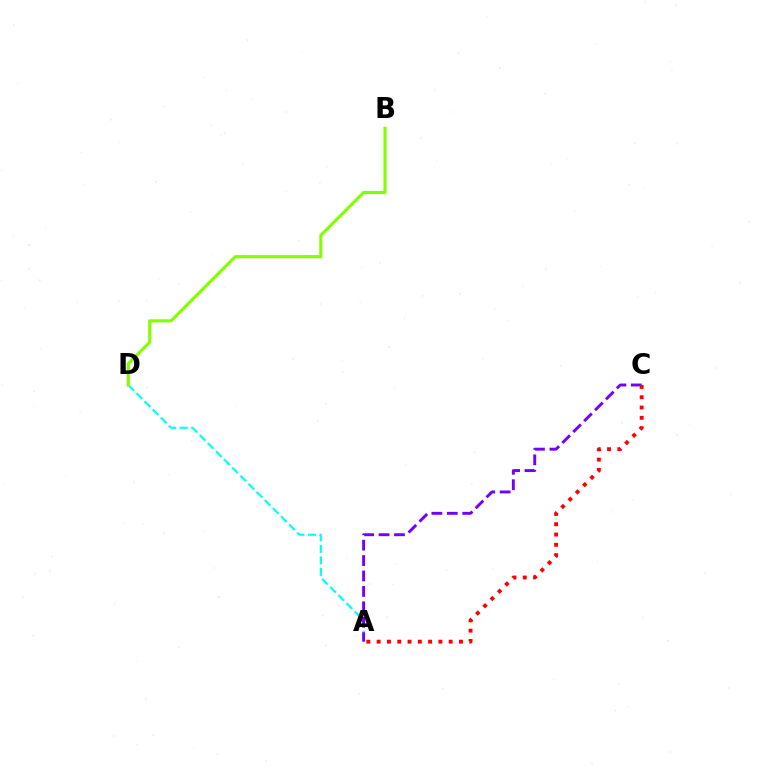{('A', 'D'): [{'color': '#00fff6', 'line_style': 'dashed', 'thickness': 1.56}], ('B', 'D'): [{'color': '#84ff00', 'line_style': 'solid', 'thickness': 2.26}], ('A', 'C'): [{'color': '#7200ff', 'line_style': 'dashed', 'thickness': 2.1}, {'color': '#ff0000', 'line_style': 'dotted', 'thickness': 2.8}]}